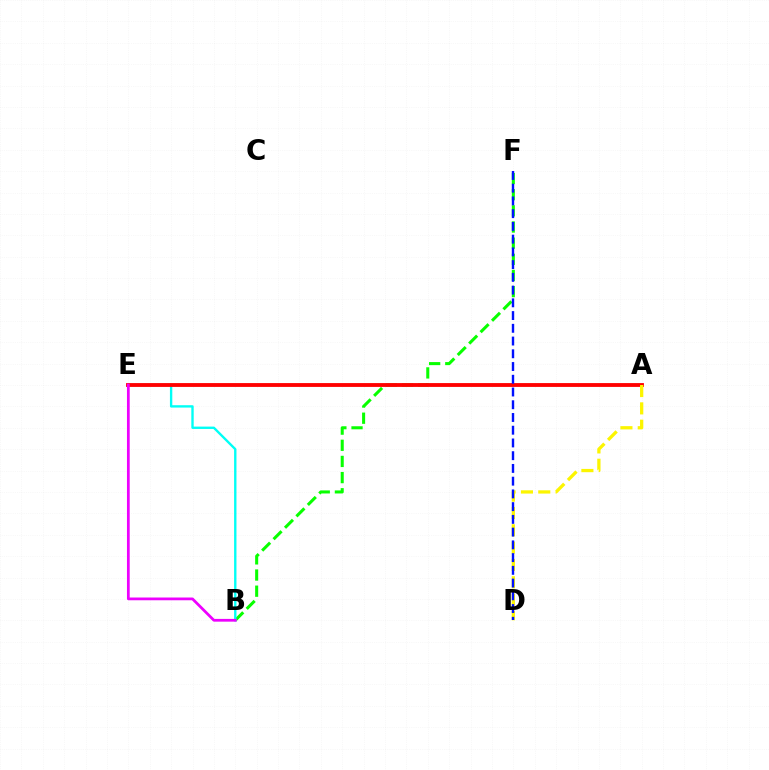{('B', 'F'): [{'color': '#08ff00', 'line_style': 'dashed', 'thickness': 2.19}], ('B', 'E'): [{'color': '#00fff6', 'line_style': 'solid', 'thickness': 1.7}, {'color': '#ee00ff', 'line_style': 'solid', 'thickness': 1.98}], ('A', 'E'): [{'color': '#ff0000', 'line_style': 'solid', 'thickness': 2.76}], ('A', 'D'): [{'color': '#fcf500', 'line_style': 'dashed', 'thickness': 2.35}], ('D', 'F'): [{'color': '#0010ff', 'line_style': 'dashed', 'thickness': 1.73}]}